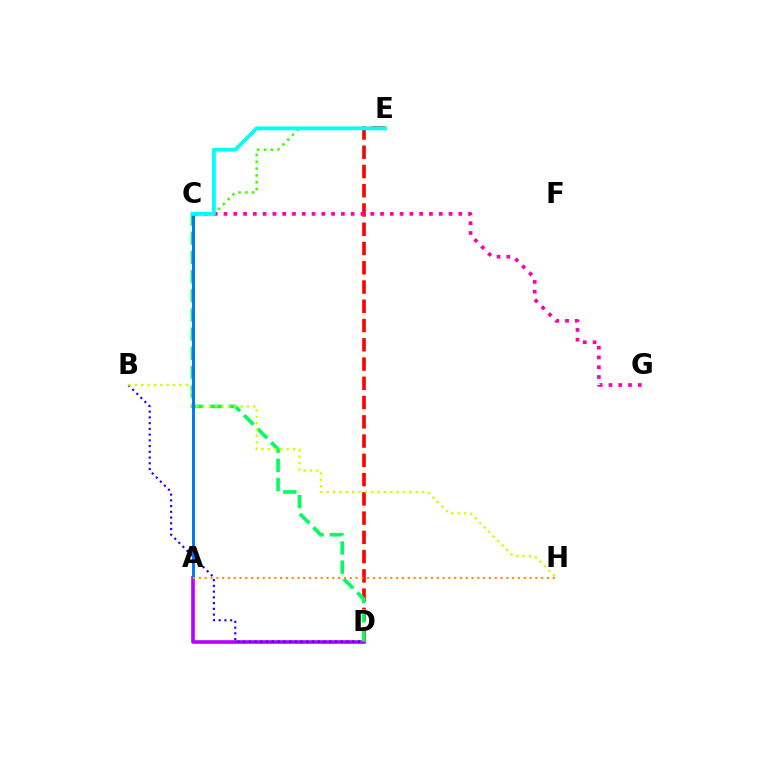{('C', 'E'): [{'color': '#3dff00', 'line_style': 'dotted', 'thickness': 1.86}, {'color': '#00fff6', 'line_style': 'solid', 'thickness': 2.74}], ('A', 'D'): [{'color': '#b900ff', 'line_style': 'solid', 'thickness': 2.6}], ('D', 'E'): [{'color': '#ff0000', 'line_style': 'dashed', 'thickness': 2.62}], ('C', 'D'): [{'color': '#00ff5c', 'line_style': 'dashed', 'thickness': 2.6}], ('B', 'D'): [{'color': '#2500ff', 'line_style': 'dotted', 'thickness': 1.56}], ('C', 'G'): [{'color': '#ff00ac', 'line_style': 'dotted', 'thickness': 2.66}], ('B', 'H'): [{'color': '#d1ff00', 'line_style': 'dotted', 'thickness': 1.73}], ('A', 'C'): [{'color': '#0074ff', 'line_style': 'solid', 'thickness': 2.11}], ('A', 'H'): [{'color': '#ff9400', 'line_style': 'dotted', 'thickness': 1.58}]}